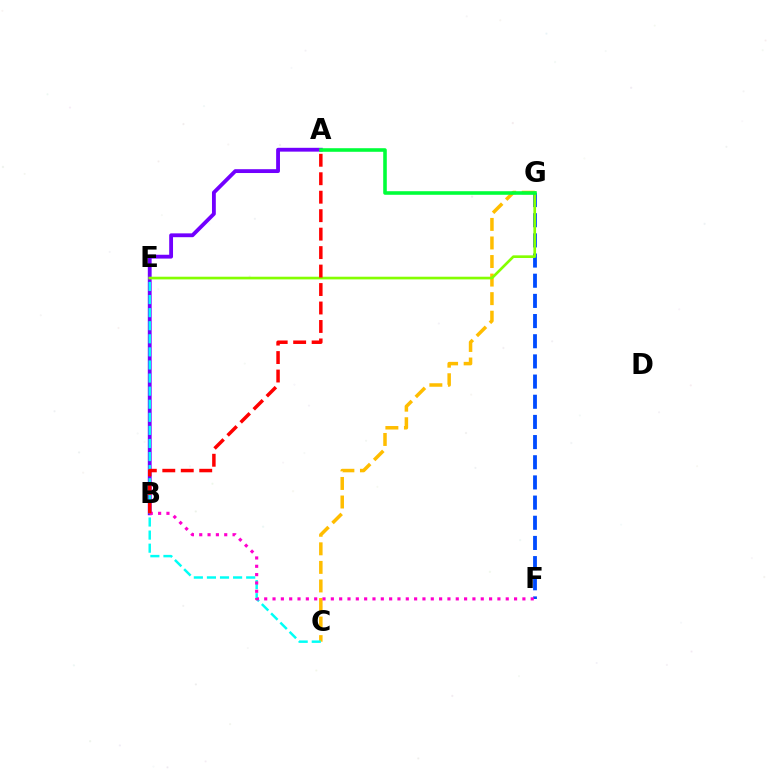{('A', 'B'): [{'color': '#7200ff', 'line_style': 'solid', 'thickness': 2.76}, {'color': '#ff0000', 'line_style': 'dashed', 'thickness': 2.51}], ('C', 'G'): [{'color': '#ffbd00', 'line_style': 'dashed', 'thickness': 2.52}], ('C', 'E'): [{'color': '#00fff6', 'line_style': 'dashed', 'thickness': 1.78}], ('F', 'G'): [{'color': '#004bff', 'line_style': 'dashed', 'thickness': 2.74}], ('E', 'G'): [{'color': '#84ff00', 'line_style': 'solid', 'thickness': 1.92}], ('A', 'G'): [{'color': '#00ff39', 'line_style': 'solid', 'thickness': 2.58}], ('B', 'F'): [{'color': '#ff00cf', 'line_style': 'dotted', 'thickness': 2.26}]}